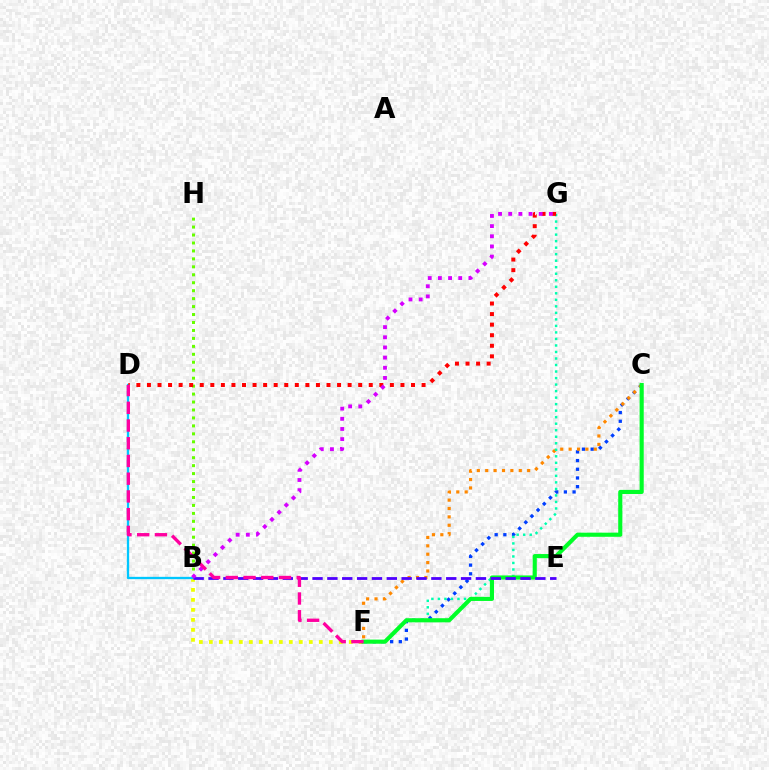{('C', 'F'): [{'color': '#003fff', 'line_style': 'dotted', 'thickness': 2.36}, {'color': '#ff8800', 'line_style': 'dotted', 'thickness': 2.28}, {'color': '#00ff27', 'line_style': 'solid', 'thickness': 2.97}], ('B', 'F'): [{'color': '#eeff00', 'line_style': 'dotted', 'thickness': 2.72}], ('B', 'H'): [{'color': '#66ff00', 'line_style': 'dotted', 'thickness': 2.16}], ('F', 'G'): [{'color': '#00ffaf', 'line_style': 'dotted', 'thickness': 1.77}], ('B', 'D'): [{'color': '#00c7ff', 'line_style': 'solid', 'thickness': 1.67}], ('B', 'E'): [{'color': '#4f00ff', 'line_style': 'dashed', 'thickness': 2.02}], ('D', 'G'): [{'color': '#ff0000', 'line_style': 'dotted', 'thickness': 2.87}], ('B', 'G'): [{'color': '#d600ff', 'line_style': 'dotted', 'thickness': 2.76}], ('D', 'F'): [{'color': '#ff00a0', 'line_style': 'dashed', 'thickness': 2.41}]}